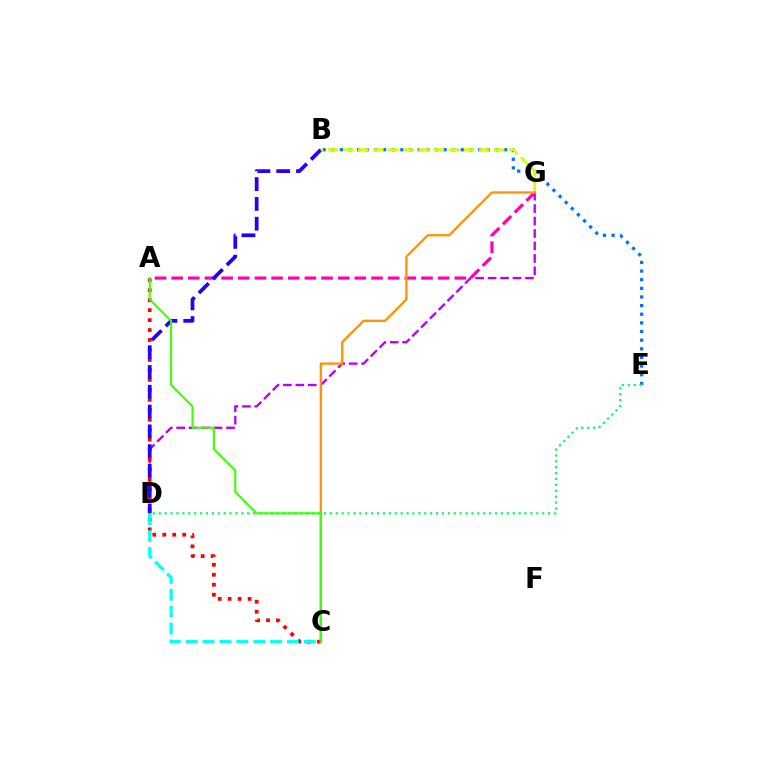{('D', 'G'): [{'color': '#b900ff', 'line_style': 'dashed', 'thickness': 1.69}], ('A', 'C'): [{'color': '#ff0000', 'line_style': 'dotted', 'thickness': 2.71}, {'color': '#3dff00', 'line_style': 'solid', 'thickness': 1.5}], ('A', 'G'): [{'color': '#ff00ac', 'line_style': 'dashed', 'thickness': 2.26}], ('B', 'E'): [{'color': '#0074ff', 'line_style': 'dotted', 'thickness': 2.35}], ('B', 'D'): [{'color': '#2500ff', 'line_style': 'dashed', 'thickness': 2.69}], ('B', 'G'): [{'color': '#d1ff00', 'line_style': 'dashed', 'thickness': 2.05}], ('D', 'E'): [{'color': '#00ff5c', 'line_style': 'dotted', 'thickness': 1.6}], ('C', 'G'): [{'color': '#ff9400', 'line_style': 'solid', 'thickness': 1.68}], ('C', 'D'): [{'color': '#00fff6', 'line_style': 'dashed', 'thickness': 2.29}]}